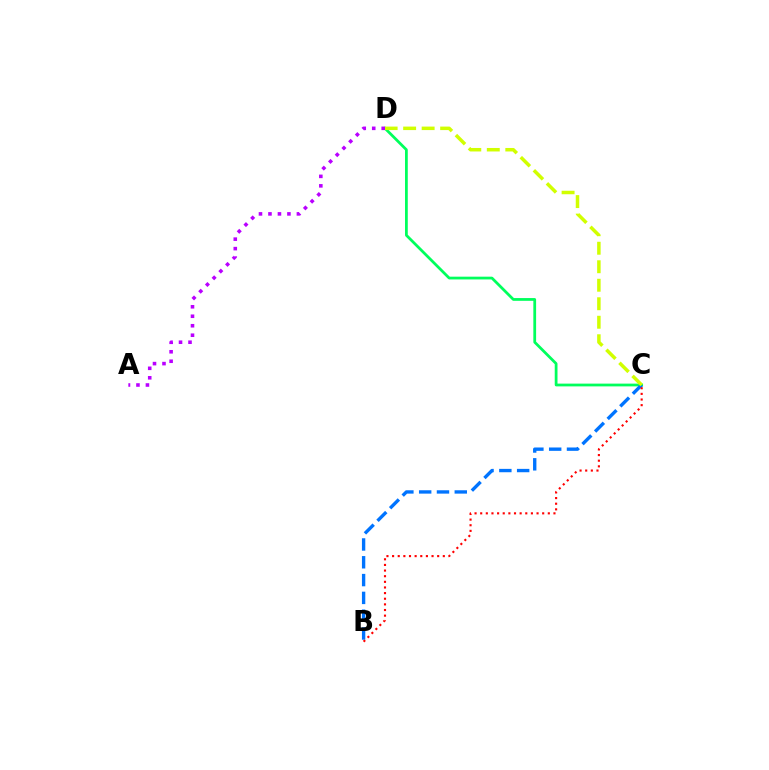{('C', 'D'): [{'color': '#00ff5c', 'line_style': 'solid', 'thickness': 1.99}, {'color': '#d1ff00', 'line_style': 'dashed', 'thickness': 2.51}], ('B', 'C'): [{'color': '#0074ff', 'line_style': 'dashed', 'thickness': 2.42}, {'color': '#ff0000', 'line_style': 'dotted', 'thickness': 1.53}], ('A', 'D'): [{'color': '#b900ff', 'line_style': 'dotted', 'thickness': 2.58}]}